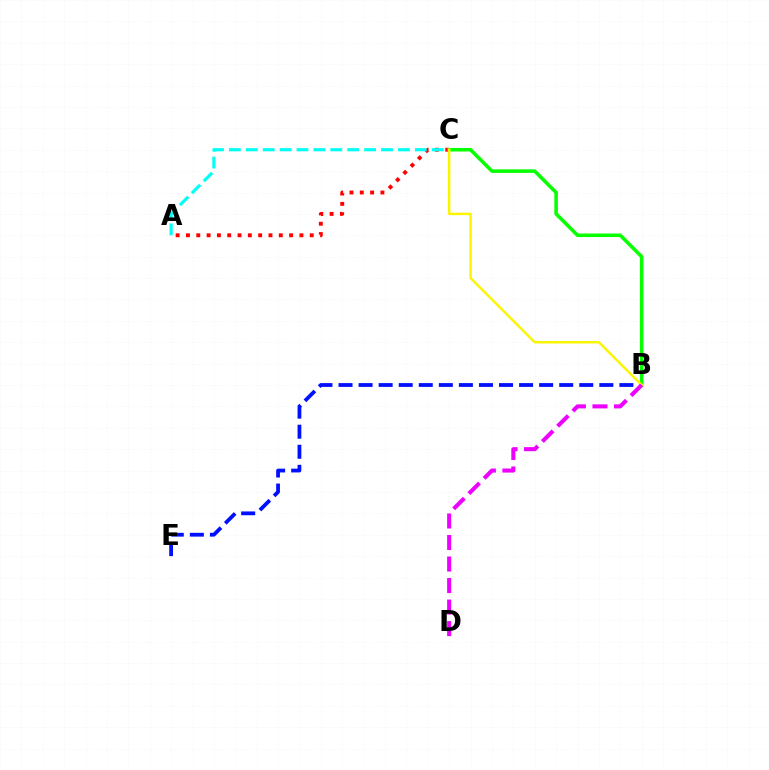{('A', 'C'): [{'color': '#ff0000', 'line_style': 'dotted', 'thickness': 2.8}, {'color': '#00fff6', 'line_style': 'dashed', 'thickness': 2.3}], ('B', 'E'): [{'color': '#0010ff', 'line_style': 'dashed', 'thickness': 2.73}], ('B', 'C'): [{'color': '#08ff00', 'line_style': 'solid', 'thickness': 2.55}, {'color': '#fcf500', 'line_style': 'solid', 'thickness': 1.76}], ('B', 'D'): [{'color': '#ee00ff', 'line_style': 'dashed', 'thickness': 2.92}]}